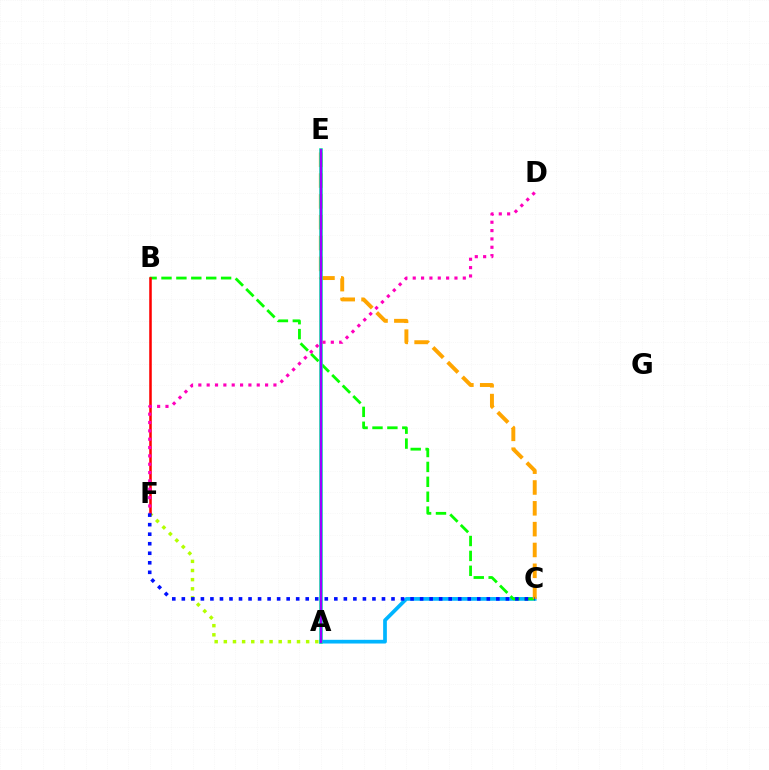{('A', 'F'): [{'color': '#b3ff00', 'line_style': 'dotted', 'thickness': 2.48}], ('A', 'C'): [{'color': '#00b5ff', 'line_style': 'solid', 'thickness': 2.67}], ('B', 'C'): [{'color': '#08ff00', 'line_style': 'dashed', 'thickness': 2.02}], ('C', 'E'): [{'color': '#ffa500', 'line_style': 'dashed', 'thickness': 2.83}], ('A', 'E'): [{'color': '#00ff9d', 'line_style': 'solid', 'thickness': 2.6}, {'color': '#9b00ff', 'line_style': 'solid', 'thickness': 1.74}], ('B', 'F'): [{'color': '#ff0000', 'line_style': 'solid', 'thickness': 1.83}], ('D', 'F'): [{'color': '#ff00bd', 'line_style': 'dotted', 'thickness': 2.27}], ('C', 'F'): [{'color': '#0010ff', 'line_style': 'dotted', 'thickness': 2.59}]}